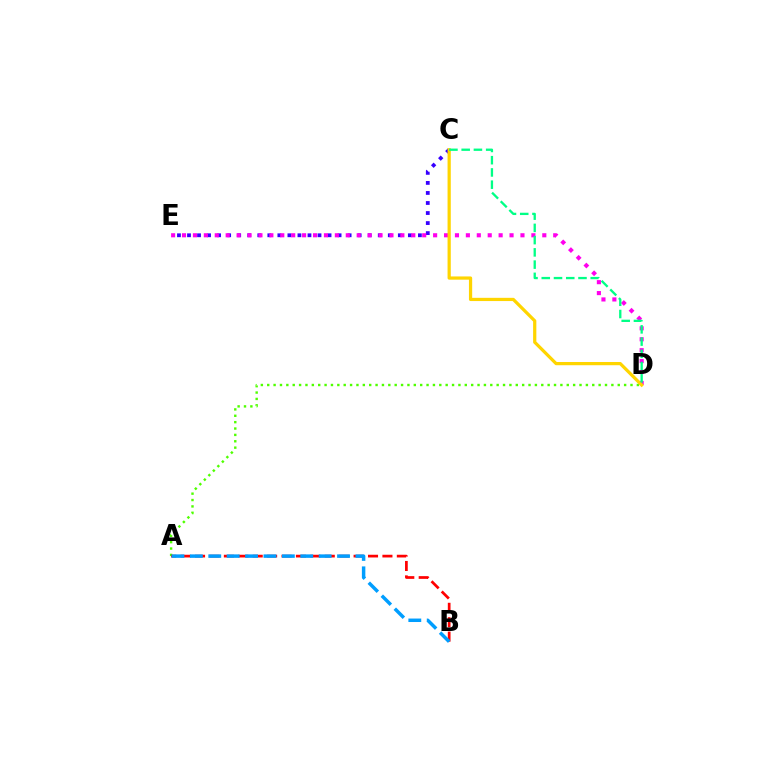{('A', 'D'): [{'color': '#4fff00', 'line_style': 'dotted', 'thickness': 1.73}], ('A', 'B'): [{'color': '#ff0000', 'line_style': 'dashed', 'thickness': 1.96}, {'color': '#009eff', 'line_style': 'dashed', 'thickness': 2.5}], ('C', 'E'): [{'color': '#3700ff', 'line_style': 'dotted', 'thickness': 2.73}], ('D', 'E'): [{'color': '#ff00ed', 'line_style': 'dotted', 'thickness': 2.97}], ('C', 'D'): [{'color': '#ffd500', 'line_style': 'solid', 'thickness': 2.33}, {'color': '#00ff86', 'line_style': 'dashed', 'thickness': 1.66}]}